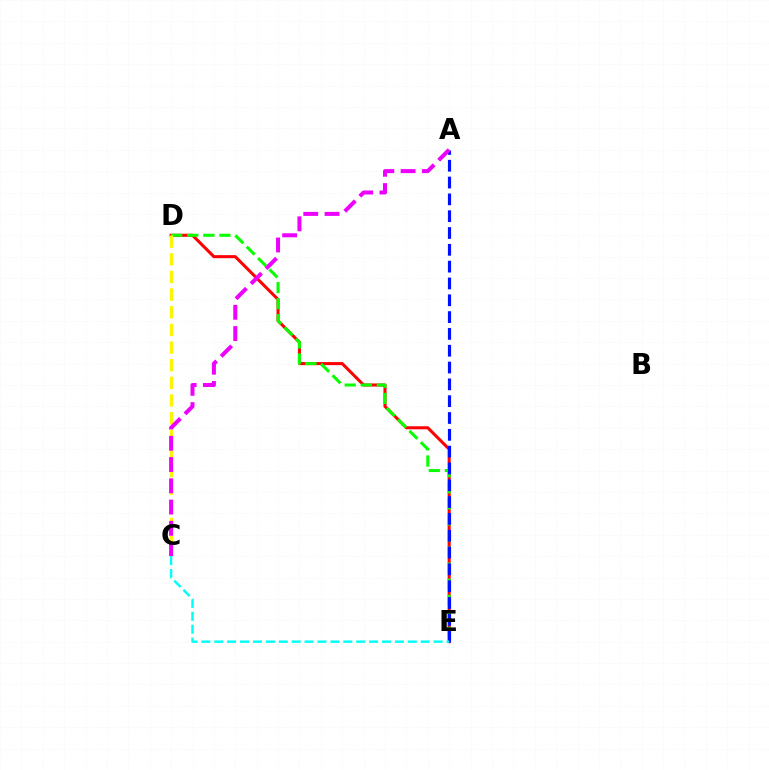{('D', 'E'): [{'color': '#ff0000', 'line_style': 'solid', 'thickness': 2.2}, {'color': '#08ff00', 'line_style': 'dashed', 'thickness': 2.18}], ('C', 'D'): [{'color': '#fcf500', 'line_style': 'dashed', 'thickness': 2.4}], ('A', 'E'): [{'color': '#0010ff', 'line_style': 'dashed', 'thickness': 2.28}], ('A', 'C'): [{'color': '#ee00ff', 'line_style': 'dashed', 'thickness': 2.89}], ('C', 'E'): [{'color': '#00fff6', 'line_style': 'dashed', 'thickness': 1.75}]}